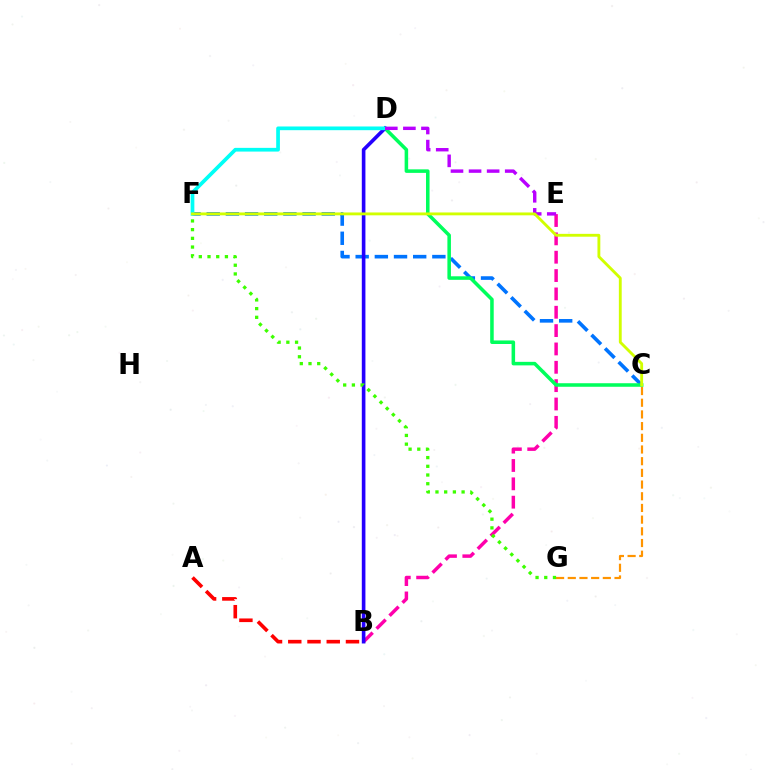{('C', 'F'): [{'color': '#0074ff', 'line_style': 'dashed', 'thickness': 2.6}, {'color': '#d1ff00', 'line_style': 'solid', 'thickness': 2.05}], ('B', 'E'): [{'color': '#ff00ac', 'line_style': 'dashed', 'thickness': 2.49}], ('C', 'G'): [{'color': '#ff9400', 'line_style': 'dashed', 'thickness': 1.59}], ('C', 'D'): [{'color': '#00ff5c', 'line_style': 'solid', 'thickness': 2.55}], ('B', 'D'): [{'color': '#2500ff', 'line_style': 'solid', 'thickness': 2.61}], ('A', 'B'): [{'color': '#ff0000', 'line_style': 'dashed', 'thickness': 2.61}], ('D', 'F'): [{'color': '#00fff6', 'line_style': 'solid', 'thickness': 2.67}], ('D', 'E'): [{'color': '#b900ff', 'line_style': 'dashed', 'thickness': 2.46}], ('F', 'G'): [{'color': '#3dff00', 'line_style': 'dotted', 'thickness': 2.37}]}